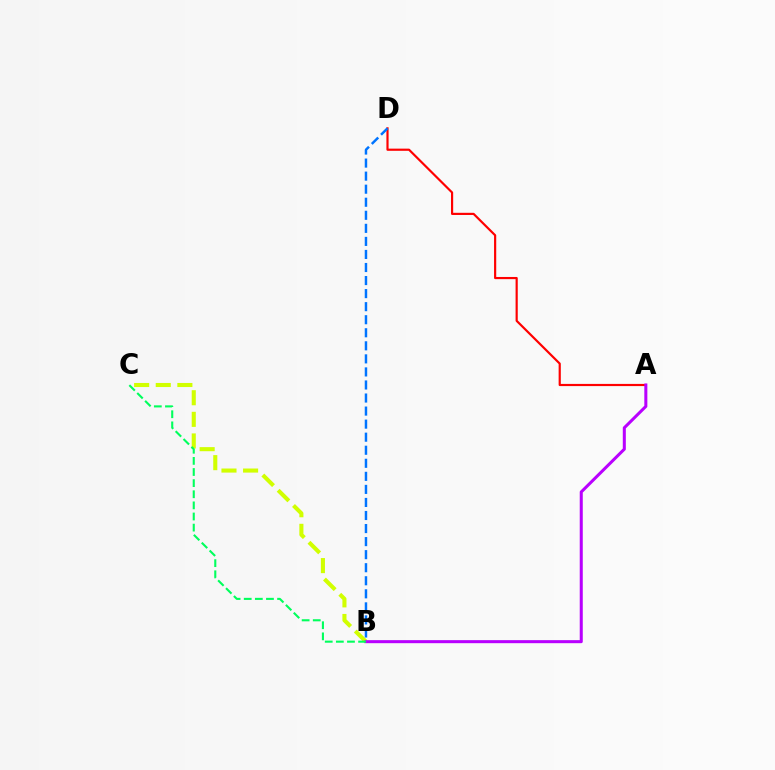{('A', 'D'): [{'color': '#ff0000', 'line_style': 'solid', 'thickness': 1.57}], ('B', 'C'): [{'color': '#d1ff00', 'line_style': 'dashed', 'thickness': 2.94}, {'color': '#00ff5c', 'line_style': 'dashed', 'thickness': 1.51}], ('B', 'D'): [{'color': '#0074ff', 'line_style': 'dashed', 'thickness': 1.77}], ('A', 'B'): [{'color': '#b900ff', 'line_style': 'solid', 'thickness': 2.19}]}